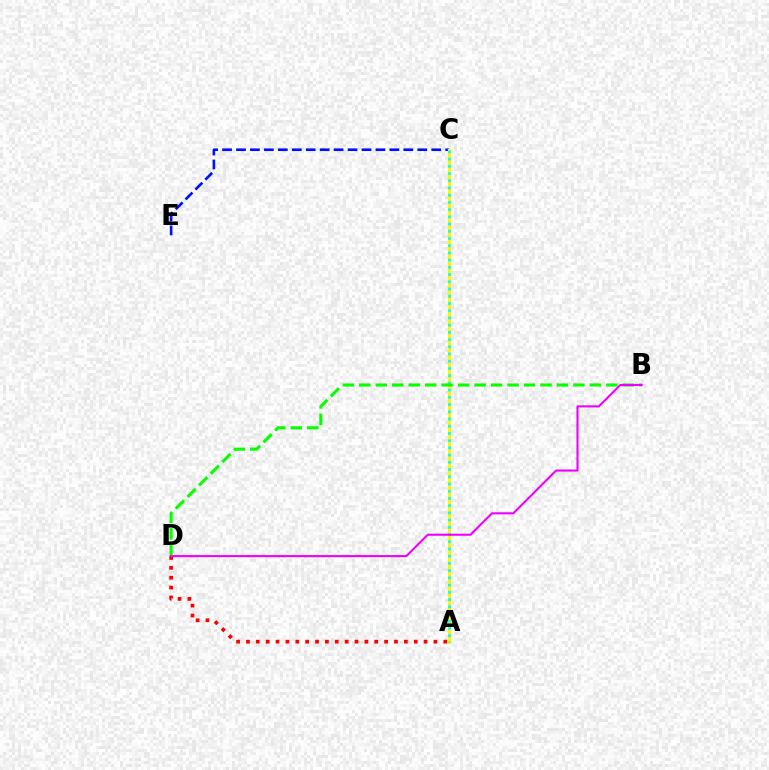{('C', 'E'): [{'color': '#0010ff', 'line_style': 'dashed', 'thickness': 1.89}], ('A', 'C'): [{'color': '#fcf500', 'line_style': 'solid', 'thickness': 2.33}, {'color': '#00fff6', 'line_style': 'dotted', 'thickness': 1.96}], ('A', 'D'): [{'color': '#ff0000', 'line_style': 'dotted', 'thickness': 2.68}], ('B', 'D'): [{'color': '#08ff00', 'line_style': 'dashed', 'thickness': 2.24}, {'color': '#ee00ff', 'line_style': 'solid', 'thickness': 1.51}]}